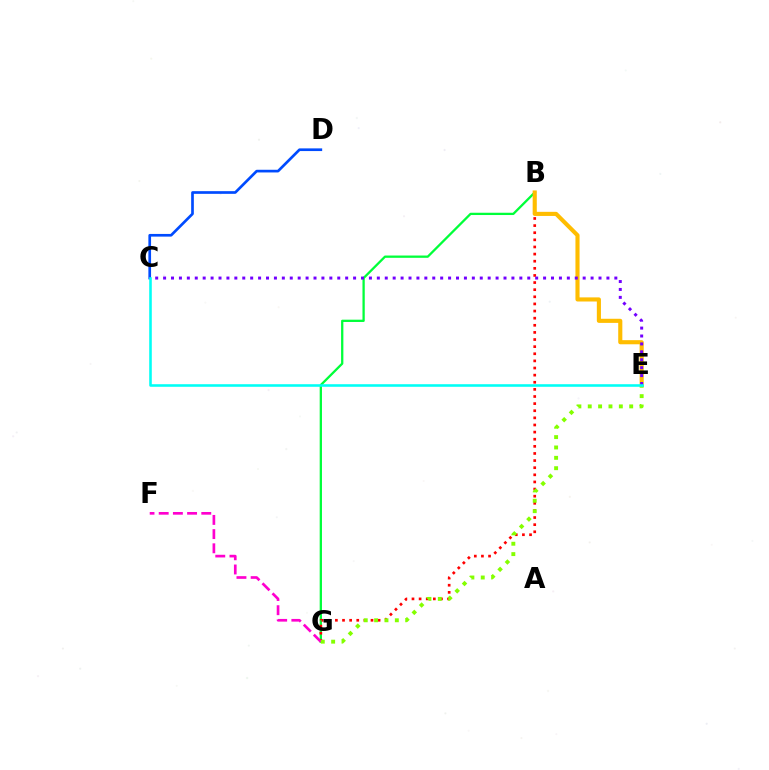{('C', 'D'): [{'color': '#004bff', 'line_style': 'solid', 'thickness': 1.93}], ('B', 'G'): [{'color': '#00ff39', 'line_style': 'solid', 'thickness': 1.65}, {'color': '#ff0000', 'line_style': 'dotted', 'thickness': 1.93}], ('B', 'E'): [{'color': '#ffbd00', 'line_style': 'solid', 'thickness': 2.96}], ('C', 'E'): [{'color': '#7200ff', 'line_style': 'dotted', 'thickness': 2.15}, {'color': '#00fff6', 'line_style': 'solid', 'thickness': 1.85}], ('F', 'G'): [{'color': '#ff00cf', 'line_style': 'dashed', 'thickness': 1.93}], ('E', 'G'): [{'color': '#84ff00', 'line_style': 'dotted', 'thickness': 2.82}]}